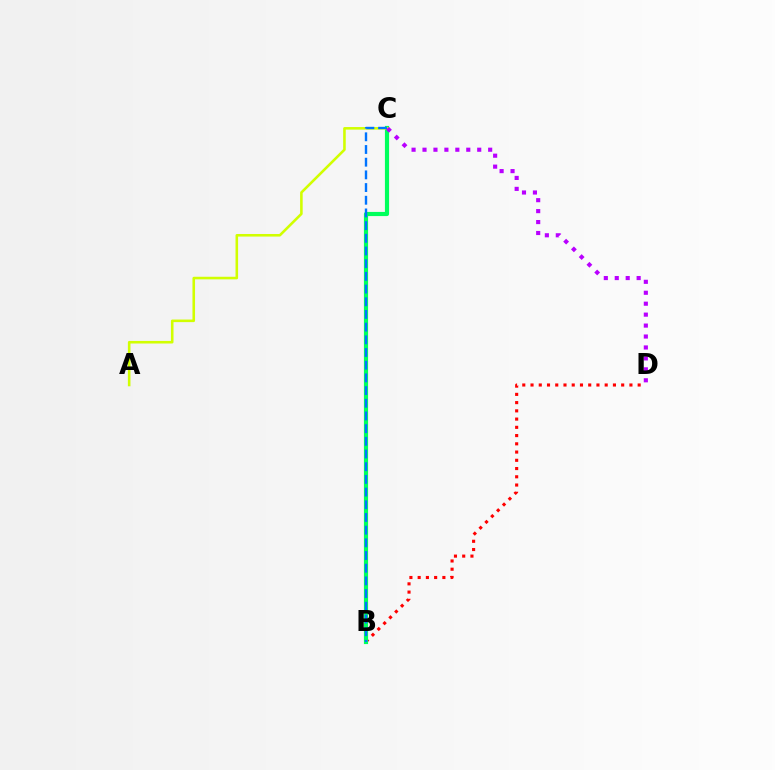{('B', 'D'): [{'color': '#ff0000', 'line_style': 'dotted', 'thickness': 2.24}], ('B', 'C'): [{'color': '#00ff5c', 'line_style': 'solid', 'thickness': 2.99}, {'color': '#0074ff', 'line_style': 'dashed', 'thickness': 1.72}], ('A', 'C'): [{'color': '#d1ff00', 'line_style': 'solid', 'thickness': 1.86}], ('C', 'D'): [{'color': '#b900ff', 'line_style': 'dotted', 'thickness': 2.97}]}